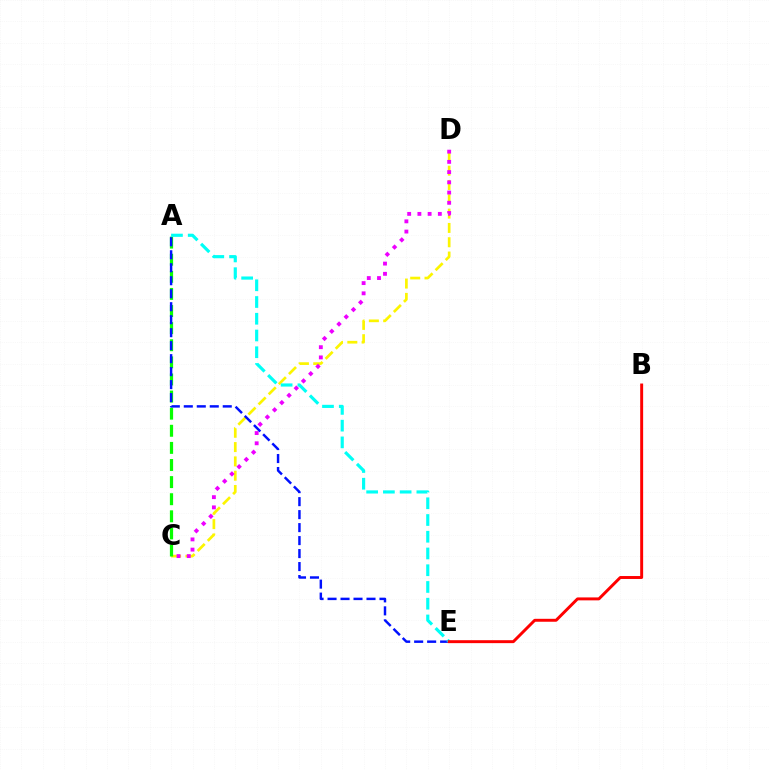{('C', 'D'): [{'color': '#fcf500', 'line_style': 'dashed', 'thickness': 1.94}, {'color': '#ee00ff', 'line_style': 'dotted', 'thickness': 2.78}], ('A', 'C'): [{'color': '#08ff00', 'line_style': 'dashed', 'thickness': 2.32}], ('A', 'E'): [{'color': '#0010ff', 'line_style': 'dashed', 'thickness': 1.76}, {'color': '#00fff6', 'line_style': 'dashed', 'thickness': 2.27}], ('B', 'E'): [{'color': '#ff0000', 'line_style': 'solid', 'thickness': 2.12}]}